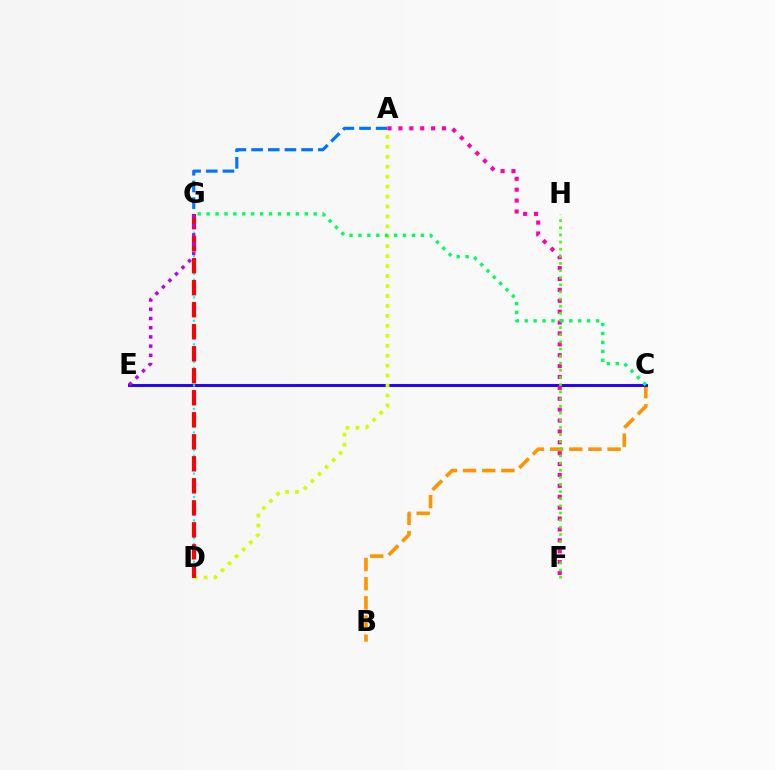{('B', 'C'): [{'color': '#ff9400', 'line_style': 'dashed', 'thickness': 2.6}], ('C', 'E'): [{'color': '#2500ff', 'line_style': 'solid', 'thickness': 2.11}], ('A', 'D'): [{'color': '#d1ff00', 'line_style': 'dotted', 'thickness': 2.7}], ('A', 'F'): [{'color': '#ff00ac', 'line_style': 'dotted', 'thickness': 2.96}], ('F', 'H'): [{'color': '#3dff00', 'line_style': 'dotted', 'thickness': 1.94}], ('D', 'G'): [{'color': '#00fff6', 'line_style': 'dotted', 'thickness': 1.6}, {'color': '#ff0000', 'line_style': 'dashed', 'thickness': 2.99}], ('C', 'G'): [{'color': '#00ff5c', 'line_style': 'dotted', 'thickness': 2.42}], ('A', 'G'): [{'color': '#0074ff', 'line_style': 'dashed', 'thickness': 2.27}], ('E', 'G'): [{'color': '#b900ff', 'line_style': 'dotted', 'thickness': 2.5}]}